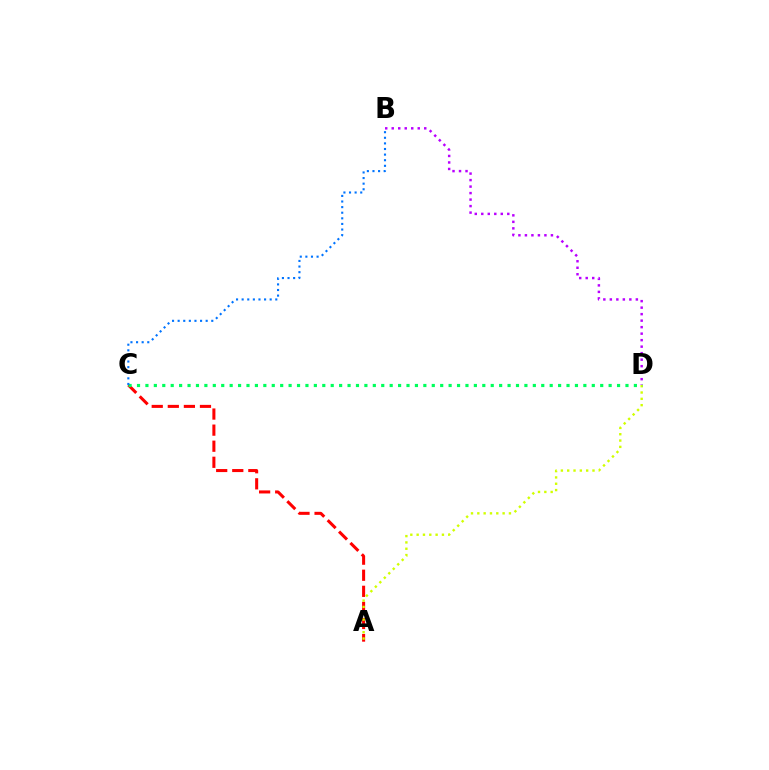{('B', 'D'): [{'color': '#b900ff', 'line_style': 'dotted', 'thickness': 1.77}], ('A', 'C'): [{'color': '#ff0000', 'line_style': 'dashed', 'thickness': 2.18}], ('A', 'D'): [{'color': '#d1ff00', 'line_style': 'dotted', 'thickness': 1.72}], ('C', 'D'): [{'color': '#00ff5c', 'line_style': 'dotted', 'thickness': 2.29}], ('B', 'C'): [{'color': '#0074ff', 'line_style': 'dotted', 'thickness': 1.52}]}